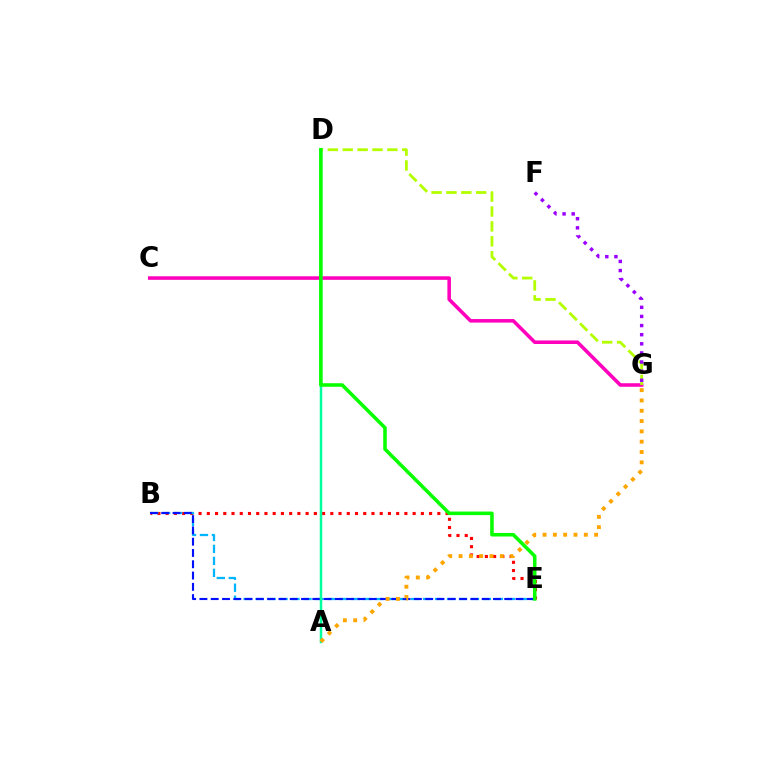{('C', 'G'): [{'color': '#ff00bd', 'line_style': 'solid', 'thickness': 2.55}], ('B', 'E'): [{'color': '#ff0000', 'line_style': 'dotted', 'thickness': 2.24}, {'color': '#00b5ff', 'line_style': 'dashed', 'thickness': 1.63}, {'color': '#0010ff', 'line_style': 'dashed', 'thickness': 1.53}], ('A', 'D'): [{'color': '#00ff9d', 'line_style': 'solid', 'thickness': 1.79}], ('D', 'G'): [{'color': '#b3ff00', 'line_style': 'dashed', 'thickness': 2.02}], ('D', 'E'): [{'color': '#08ff00', 'line_style': 'solid', 'thickness': 2.56}], ('F', 'G'): [{'color': '#9b00ff', 'line_style': 'dotted', 'thickness': 2.48}], ('A', 'G'): [{'color': '#ffa500', 'line_style': 'dotted', 'thickness': 2.8}]}